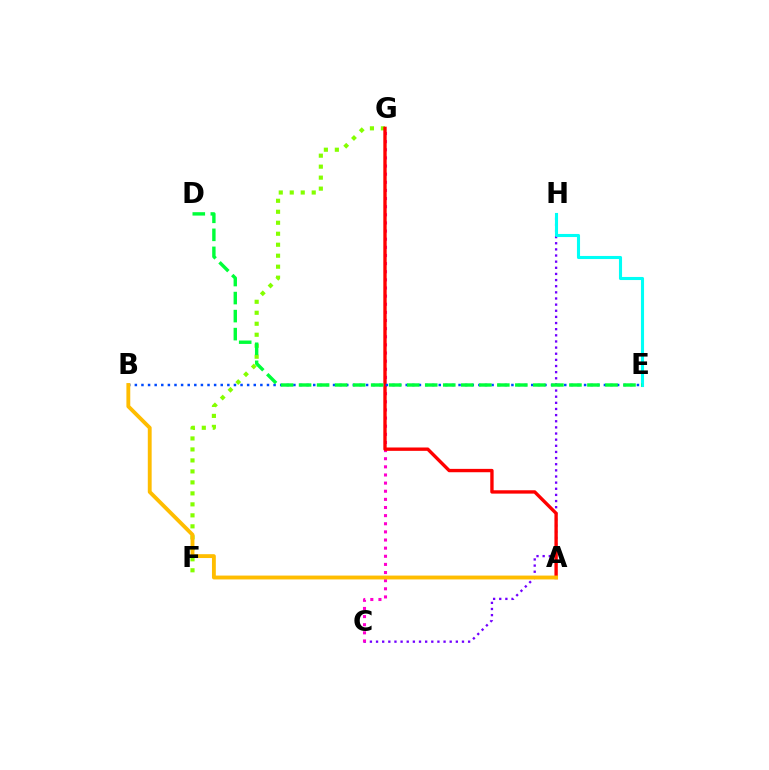{('C', 'H'): [{'color': '#7200ff', 'line_style': 'dotted', 'thickness': 1.67}], ('F', 'G'): [{'color': '#84ff00', 'line_style': 'dotted', 'thickness': 2.98}], ('C', 'G'): [{'color': '#ff00cf', 'line_style': 'dotted', 'thickness': 2.21}], ('A', 'G'): [{'color': '#ff0000', 'line_style': 'solid', 'thickness': 2.42}], ('B', 'E'): [{'color': '#004bff', 'line_style': 'dotted', 'thickness': 1.79}], ('E', 'H'): [{'color': '#00fff6', 'line_style': 'solid', 'thickness': 2.23}], ('A', 'B'): [{'color': '#ffbd00', 'line_style': 'solid', 'thickness': 2.78}], ('D', 'E'): [{'color': '#00ff39', 'line_style': 'dashed', 'thickness': 2.45}]}